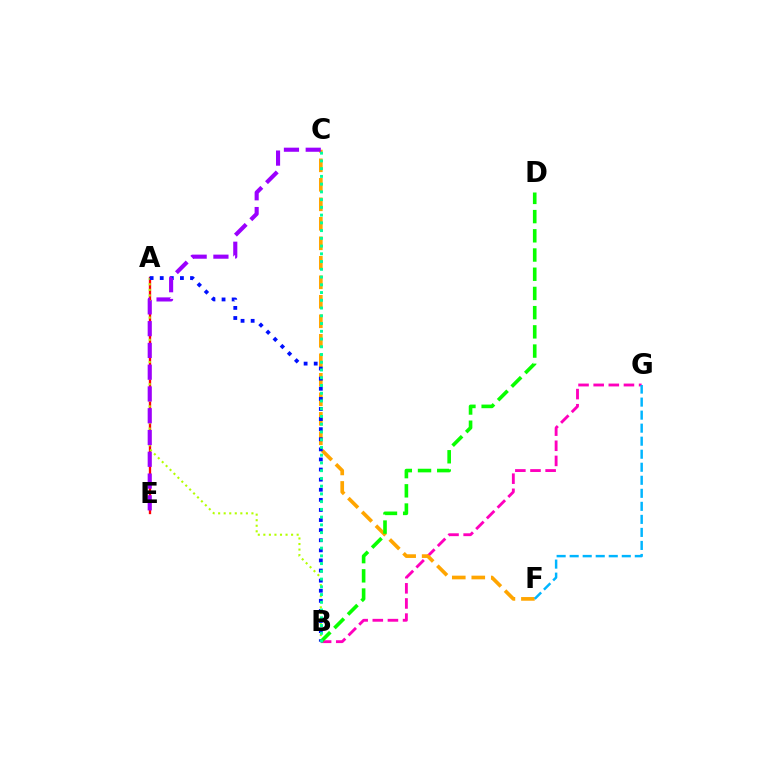{('A', 'E'): [{'color': '#ff0000', 'line_style': 'solid', 'thickness': 1.67}], ('A', 'B'): [{'color': '#b3ff00', 'line_style': 'dotted', 'thickness': 1.51}, {'color': '#0010ff', 'line_style': 'dotted', 'thickness': 2.74}], ('B', 'G'): [{'color': '#ff00bd', 'line_style': 'dashed', 'thickness': 2.06}], ('C', 'F'): [{'color': '#ffa500', 'line_style': 'dashed', 'thickness': 2.65}], ('B', 'D'): [{'color': '#08ff00', 'line_style': 'dashed', 'thickness': 2.61}], ('B', 'C'): [{'color': '#00ff9d', 'line_style': 'dotted', 'thickness': 2.1}], ('C', 'E'): [{'color': '#9b00ff', 'line_style': 'dashed', 'thickness': 2.96}], ('F', 'G'): [{'color': '#00b5ff', 'line_style': 'dashed', 'thickness': 1.77}]}